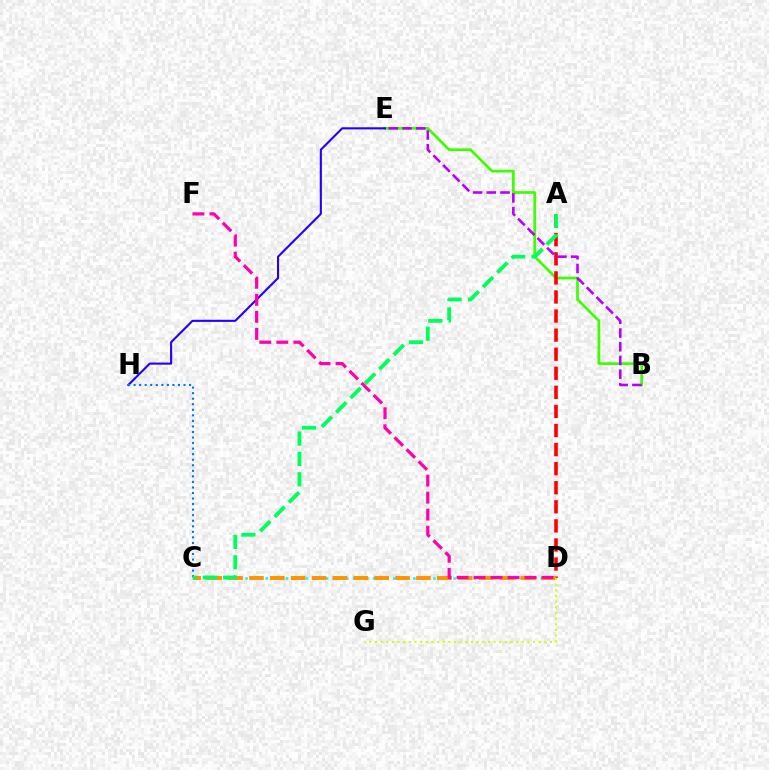{('C', 'D'): [{'color': '#00fff6', 'line_style': 'dotted', 'thickness': 1.82}, {'color': '#ff9400', 'line_style': 'dashed', 'thickness': 2.84}], ('B', 'E'): [{'color': '#3dff00', 'line_style': 'solid', 'thickness': 1.95}, {'color': '#b900ff', 'line_style': 'dashed', 'thickness': 1.86}], ('E', 'H'): [{'color': '#2500ff', 'line_style': 'solid', 'thickness': 1.52}], ('C', 'H'): [{'color': '#0074ff', 'line_style': 'dotted', 'thickness': 1.51}], ('A', 'D'): [{'color': '#ff0000', 'line_style': 'dashed', 'thickness': 2.59}], ('D', 'G'): [{'color': '#d1ff00', 'line_style': 'dotted', 'thickness': 1.54}], ('A', 'C'): [{'color': '#00ff5c', 'line_style': 'dashed', 'thickness': 2.76}], ('D', 'F'): [{'color': '#ff00ac', 'line_style': 'dashed', 'thickness': 2.31}]}